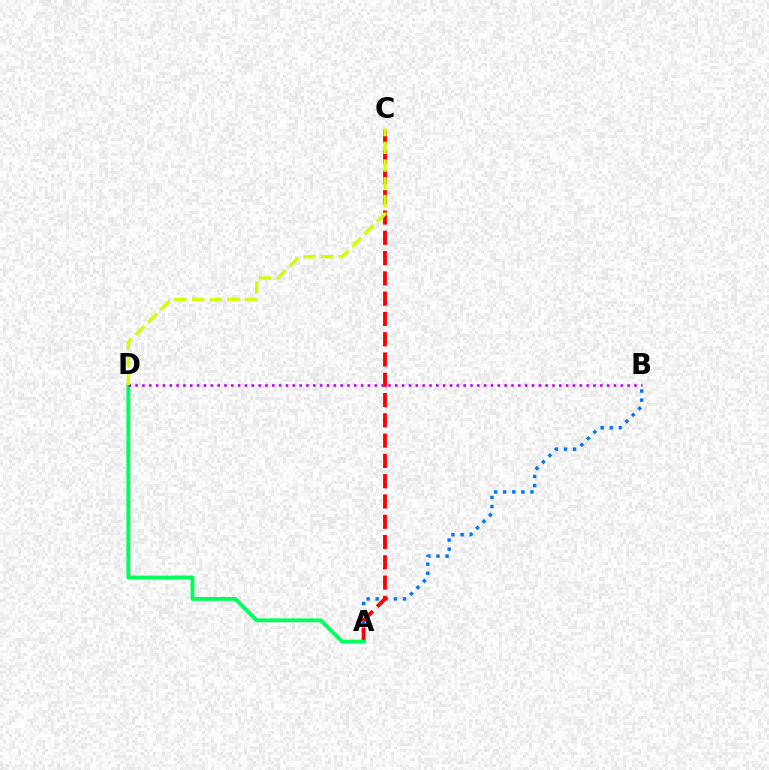{('A', 'B'): [{'color': '#0074ff', 'line_style': 'dotted', 'thickness': 2.47}], ('A', 'C'): [{'color': '#ff0000', 'line_style': 'dashed', 'thickness': 2.76}], ('A', 'D'): [{'color': '#00ff5c', 'line_style': 'solid', 'thickness': 2.79}], ('B', 'D'): [{'color': '#b900ff', 'line_style': 'dotted', 'thickness': 1.86}], ('C', 'D'): [{'color': '#d1ff00', 'line_style': 'dashed', 'thickness': 2.41}]}